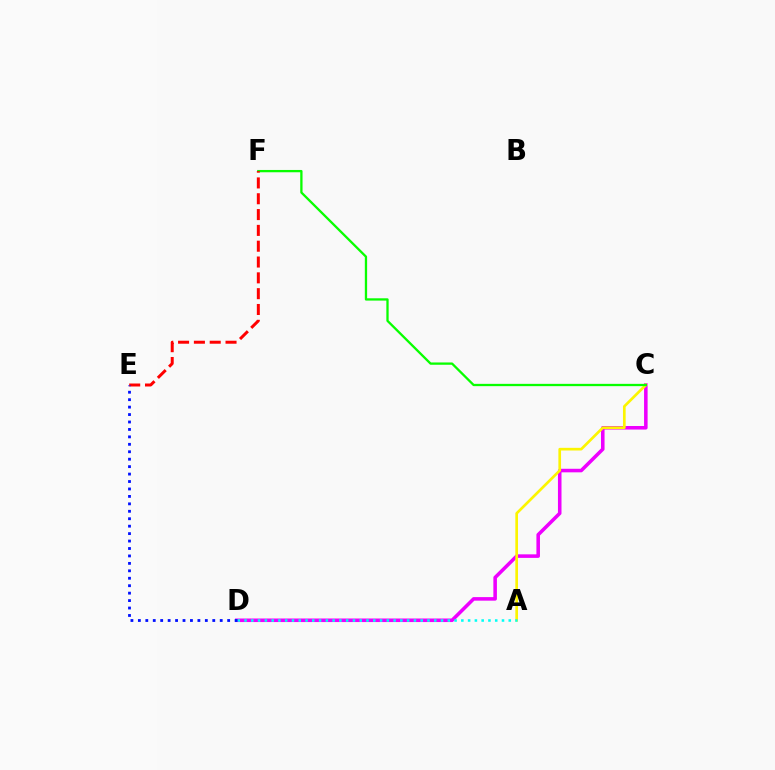{('C', 'D'): [{'color': '#ee00ff', 'line_style': 'solid', 'thickness': 2.56}], ('A', 'C'): [{'color': '#fcf500', 'line_style': 'solid', 'thickness': 1.93}], ('A', 'D'): [{'color': '#00fff6', 'line_style': 'dotted', 'thickness': 1.84}], ('C', 'F'): [{'color': '#08ff00', 'line_style': 'solid', 'thickness': 1.66}], ('E', 'F'): [{'color': '#ff0000', 'line_style': 'dashed', 'thickness': 2.15}], ('D', 'E'): [{'color': '#0010ff', 'line_style': 'dotted', 'thickness': 2.02}]}